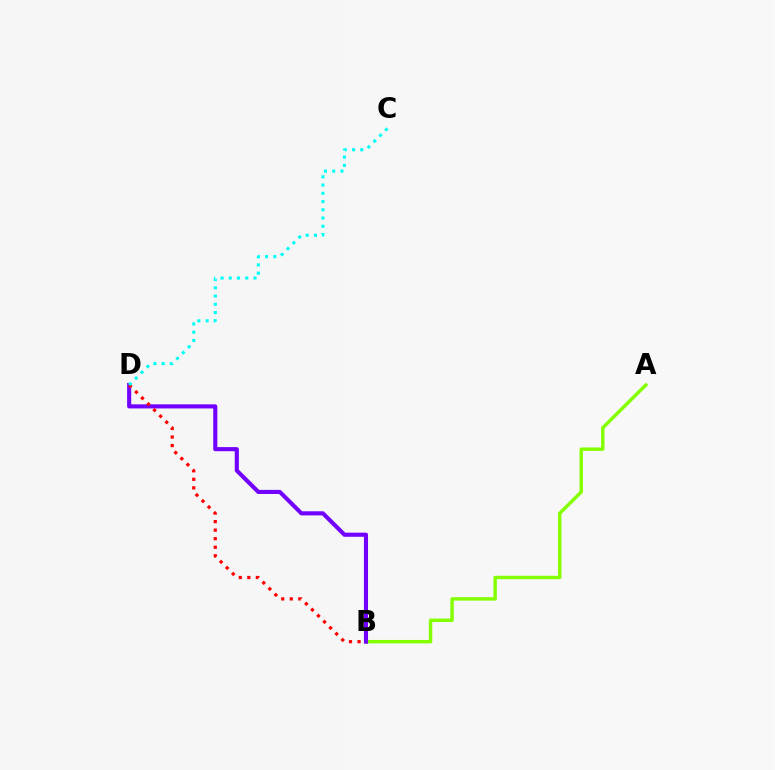{('A', 'B'): [{'color': '#84ff00', 'line_style': 'solid', 'thickness': 2.47}], ('B', 'D'): [{'color': '#7200ff', 'line_style': 'solid', 'thickness': 2.96}, {'color': '#ff0000', 'line_style': 'dotted', 'thickness': 2.32}], ('C', 'D'): [{'color': '#00fff6', 'line_style': 'dotted', 'thickness': 2.24}]}